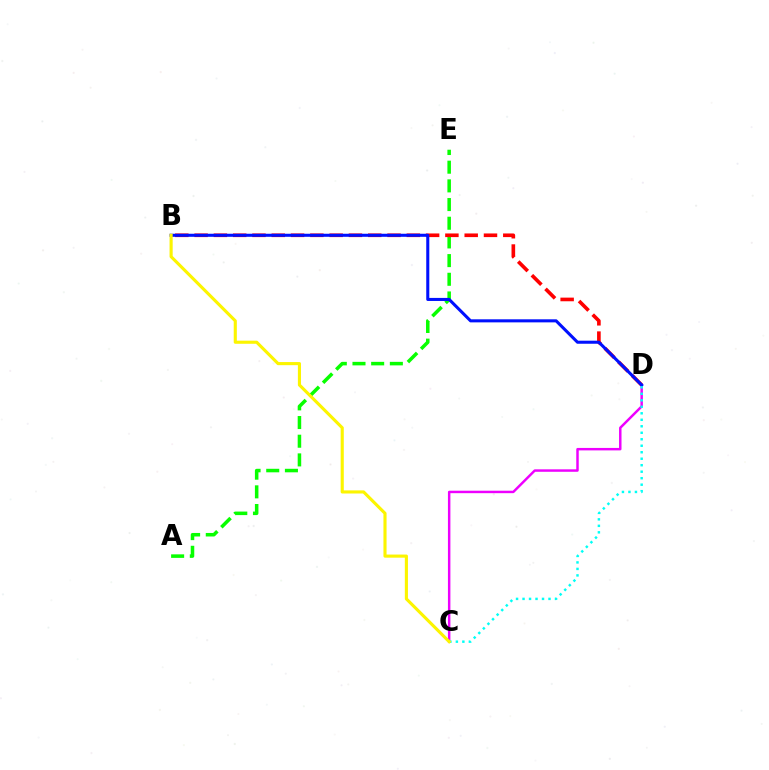{('A', 'E'): [{'color': '#08ff00', 'line_style': 'dashed', 'thickness': 2.54}], ('C', 'D'): [{'color': '#ee00ff', 'line_style': 'solid', 'thickness': 1.78}, {'color': '#00fff6', 'line_style': 'dotted', 'thickness': 1.76}], ('B', 'D'): [{'color': '#ff0000', 'line_style': 'dashed', 'thickness': 2.62}, {'color': '#0010ff', 'line_style': 'solid', 'thickness': 2.2}], ('B', 'C'): [{'color': '#fcf500', 'line_style': 'solid', 'thickness': 2.25}]}